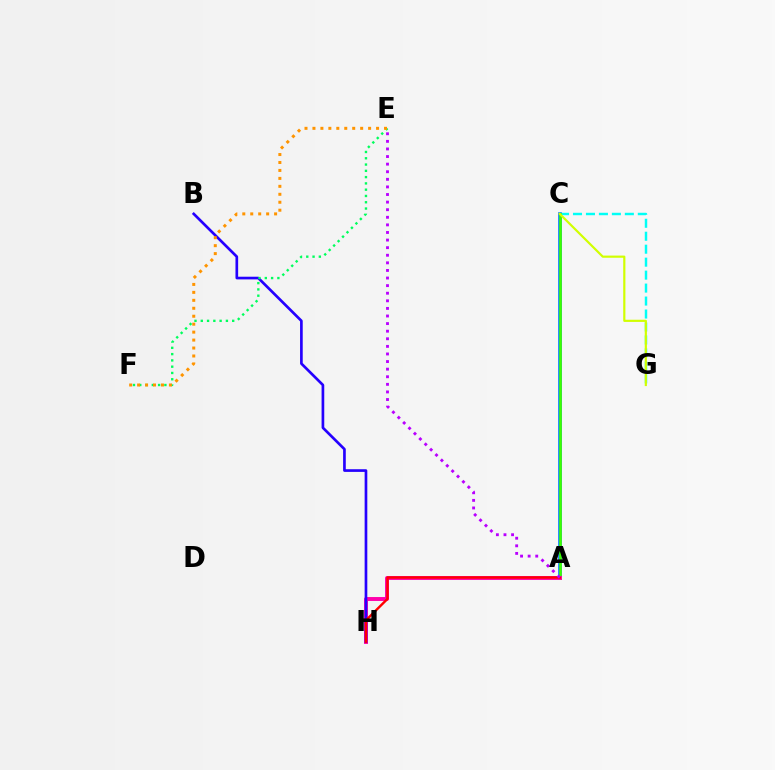{('A', 'C'): [{'color': '#0074ff', 'line_style': 'solid', 'thickness': 2.61}, {'color': '#3dff00', 'line_style': 'solid', 'thickness': 1.89}], ('C', 'G'): [{'color': '#00fff6', 'line_style': 'dashed', 'thickness': 1.76}, {'color': '#d1ff00', 'line_style': 'solid', 'thickness': 1.57}], ('A', 'H'): [{'color': '#ff00ac', 'line_style': 'solid', 'thickness': 2.83}, {'color': '#ff0000', 'line_style': 'solid', 'thickness': 1.74}], ('B', 'H'): [{'color': '#2500ff', 'line_style': 'solid', 'thickness': 1.93}], ('E', 'F'): [{'color': '#00ff5c', 'line_style': 'dotted', 'thickness': 1.71}, {'color': '#ff9400', 'line_style': 'dotted', 'thickness': 2.16}], ('A', 'E'): [{'color': '#b900ff', 'line_style': 'dotted', 'thickness': 2.06}]}